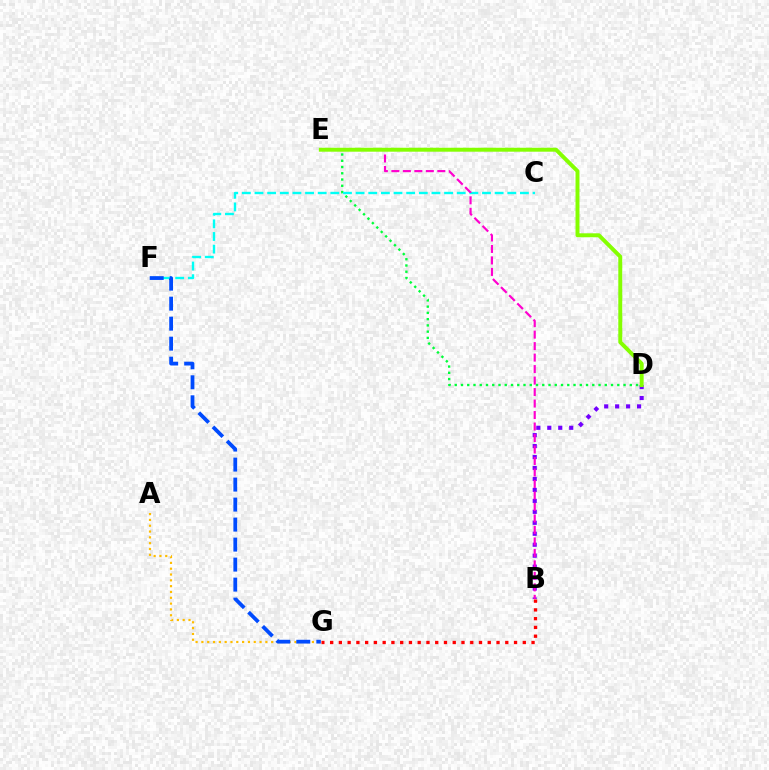{('B', 'D'): [{'color': '#7200ff', 'line_style': 'dotted', 'thickness': 2.98}], ('D', 'E'): [{'color': '#00ff39', 'line_style': 'dotted', 'thickness': 1.7}, {'color': '#84ff00', 'line_style': 'solid', 'thickness': 2.84}], ('C', 'F'): [{'color': '#00fff6', 'line_style': 'dashed', 'thickness': 1.72}], ('B', 'G'): [{'color': '#ff0000', 'line_style': 'dotted', 'thickness': 2.38}], ('A', 'G'): [{'color': '#ffbd00', 'line_style': 'dotted', 'thickness': 1.58}], ('B', 'E'): [{'color': '#ff00cf', 'line_style': 'dashed', 'thickness': 1.56}], ('F', 'G'): [{'color': '#004bff', 'line_style': 'dashed', 'thickness': 2.72}]}